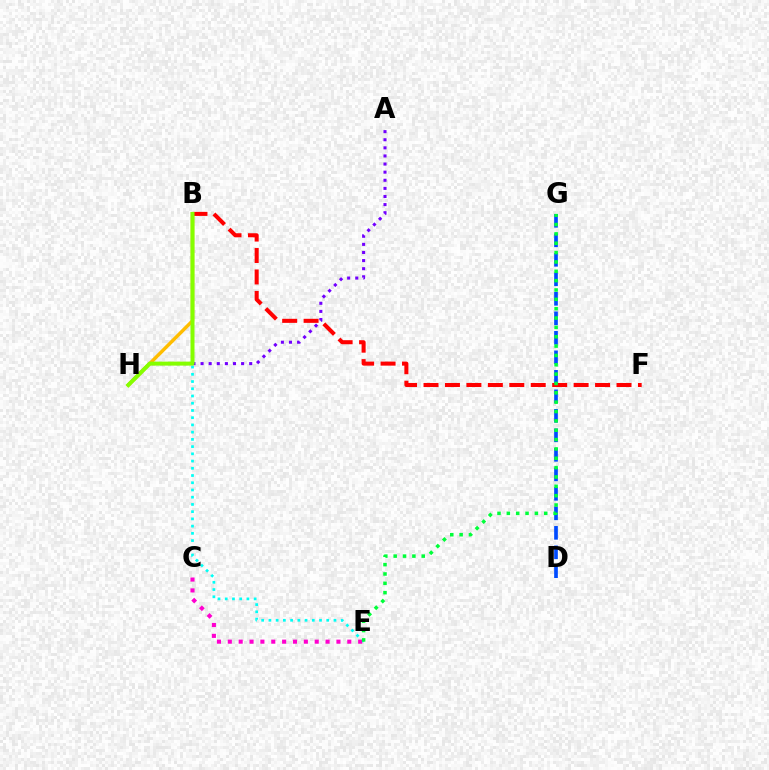{('B', 'E'): [{'color': '#00fff6', 'line_style': 'dotted', 'thickness': 1.96}], ('A', 'H'): [{'color': '#7200ff', 'line_style': 'dotted', 'thickness': 2.2}], ('B', 'H'): [{'color': '#ffbd00', 'line_style': 'solid', 'thickness': 2.48}, {'color': '#84ff00', 'line_style': 'solid', 'thickness': 2.89}], ('C', 'E'): [{'color': '#ff00cf', 'line_style': 'dotted', 'thickness': 2.95}], ('D', 'G'): [{'color': '#004bff', 'line_style': 'dashed', 'thickness': 2.65}], ('B', 'F'): [{'color': '#ff0000', 'line_style': 'dashed', 'thickness': 2.91}], ('E', 'G'): [{'color': '#00ff39', 'line_style': 'dotted', 'thickness': 2.54}]}